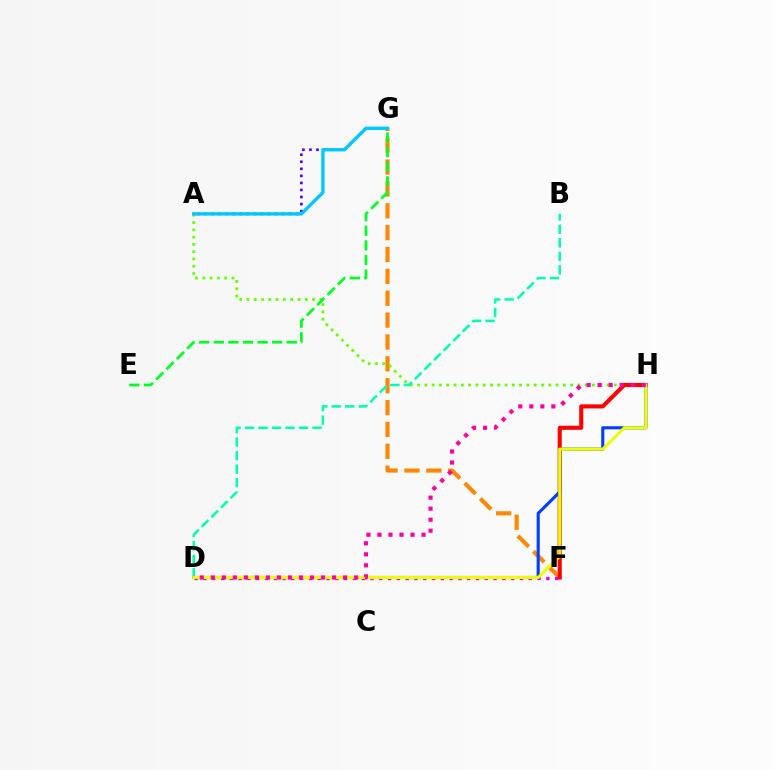{('F', 'G'): [{'color': '#ff8800', 'line_style': 'dashed', 'thickness': 2.97}], ('D', 'F'): [{'color': '#d600ff', 'line_style': 'dotted', 'thickness': 2.39}], ('A', 'H'): [{'color': '#66ff00', 'line_style': 'dotted', 'thickness': 1.98}], ('B', 'D'): [{'color': '#00ffaf', 'line_style': 'dashed', 'thickness': 1.84}], ('A', 'G'): [{'color': '#4f00ff', 'line_style': 'dotted', 'thickness': 1.91}, {'color': '#00c7ff', 'line_style': 'solid', 'thickness': 2.43}], ('F', 'H'): [{'color': '#ff0000', 'line_style': 'solid', 'thickness': 2.95}], ('D', 'H'): [{'color': '#003fff', 'line_style': 'solid', 'thickness': 2.24}, {'color': '#eeff00', 'line_style': 'solid', 'thickness': 2.24}, {'color': '#ff00a0', 'line_style': 'dotted', 'thickness': 2.99}], ('E', 'G'): [{'color': '#00ff27', 'line_style': 'dashed', 'thickness': 1.98}]}